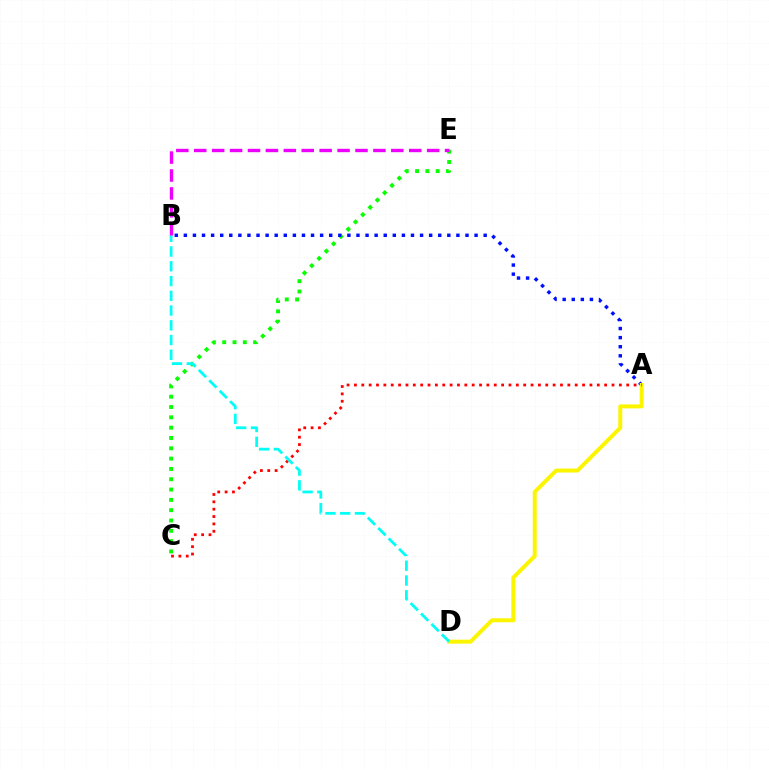{('C', 'E'): [{'color': '#08ff00', 'line_style': 'dotted', 'thickness': 2.8}], ('A', 'B'): [{'color': '#0010ff', 'line_style': 'dotted', 'thickness': 2.47}], ('A', 'D'): [{'color': '#fcf500', 'line_style': 'solid', 'thickness': 2.85}], ('A', 'C'): [{'color': '#ff0000', 'line_style': 'dotted', 'thickness': 2.0}], ('B', 'D'): [{'color': '#00fff6', 'line_style': 'dashed', 'thickness': 2.0}], ('B', 'E'): [{'color': '#ee00ff', 'line_style': 'dashed', 'thickness': 2.43}]}